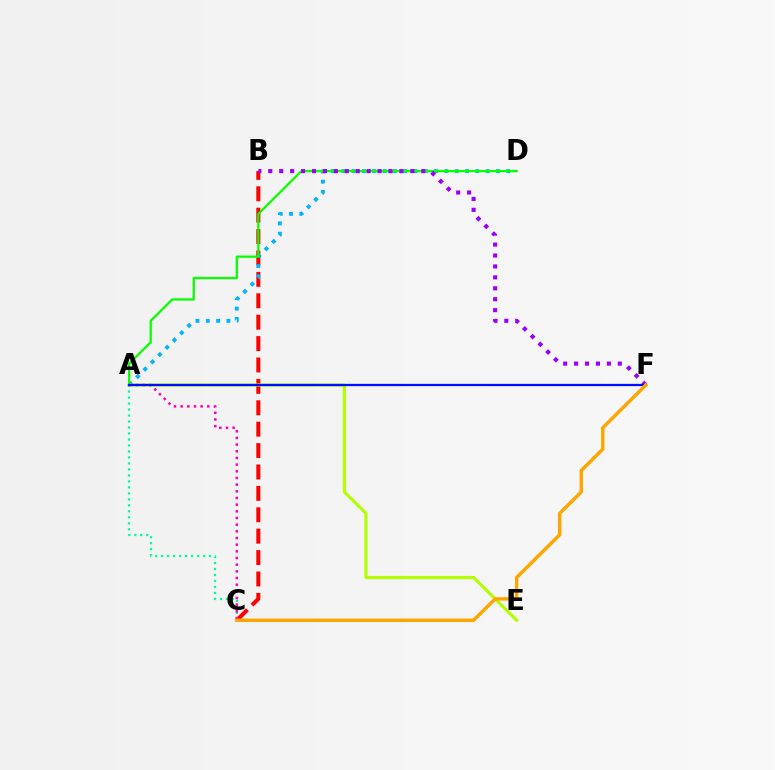{('B', 'C'): [{'color': '#ff0000', 'line_style': 'dashed', 'thickness': 2.91}], ('A', 'D'): [{'color': '#00b5ff', 'line_style': 'dotted', 'thickness': 2.8}, {'color': '#08ff00', 'line_style': 'solid', 'thickness': 1.63}], ('A', 'E'): [{'color': '#b3ff00', 'line_style': 'solid', 'thickness': 2.27}], ('B', 'F'): [{'color': '#9b00ff', 'line_style': 'dotted', 'thickness': 2.97}], ('A', 'C'): [{'color': '#00ff9d', 'line_style': 'dotted', 'thickness': 1.63}, {'color': '#ff00bd', 'line_style': 'dotted', 'thickness': 1.81}], ('A', 'F'): [{'color': '#0010ff', 'line_style': 'solid', 'thickness': 1.64}], ('C', 'F'): [{'color': '#ffa500', 'line_style': 'solid', 'thickness': 2.46}]}